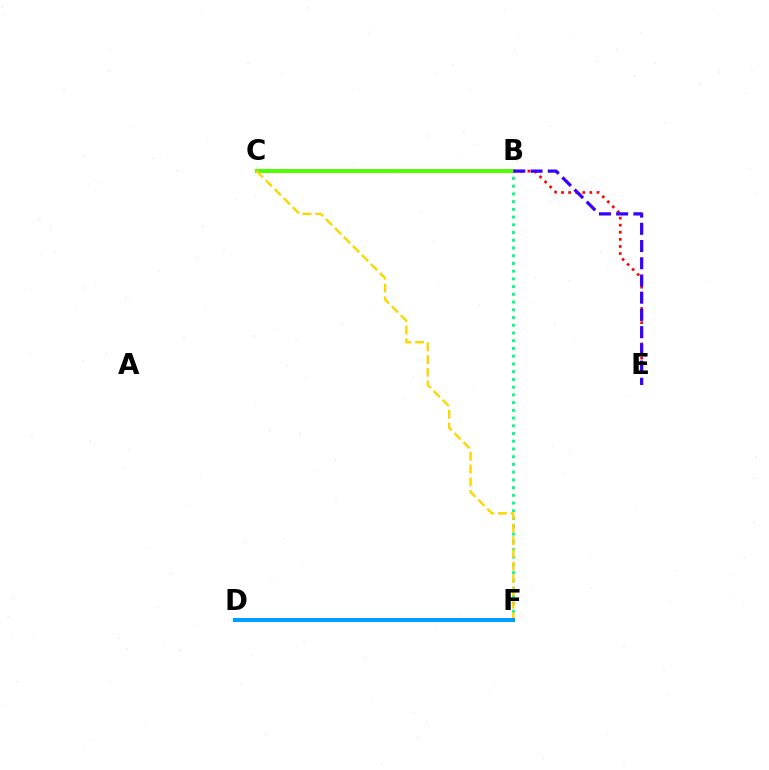{('B', 'E'): [{'color': '#ff0000', 'line_style': 'dotted', 'thickness': 1.93}, {'color': '#3700ff', 'line_style': 'dashed', 'thickness': 2.34}], ('B', 'F'): [{'color': '#00ff86', 'line_style': 'dotted', 'thickness': 2.1}], ('D', 'F'): [{'color': '#ff00ed', 'line_style': 'solid', 'thickness': 2.2}, {'color': '#009eff', 'line_style': 'solid', 'thickness': 2.89}], ('B', 'C'): [{'color': '#4fff00', 'line_style': 'solid', 'thickness': 2.84}], ('C', 'F'): [{'color': '#ffd500', 'line_style': 'dashed', 'thickness': 1.73}]}